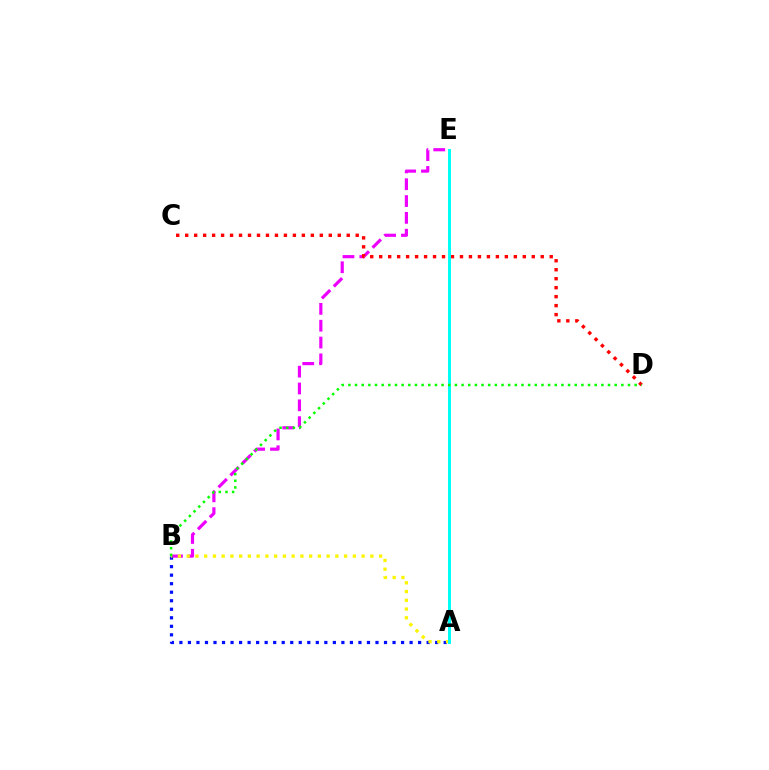{('B', 'E'): [{'color': '#ee00ff', 'line_style': 'dashed', 'thickness': 2.29}], ('C', 'D'): [{'color': '#ff0000', 'line_style': 'dotted', 'thickness': 2.44}], ('A', 'B'): [{'color': '#0010ff', 'line_style': 'dotted', 'thickness': 2.32}, {'color': '#fcf500', 'line_style': 'dotted', 'thickness': 2.38}], ('A', 'E'): [{'color': '#00fff6', 'line_style': 'solid', 'thickness': 2.16}], ('B', 'D'): [{'color': '#08ff00', 'line_style': 'dotted', 'thickness': 1.81}]}